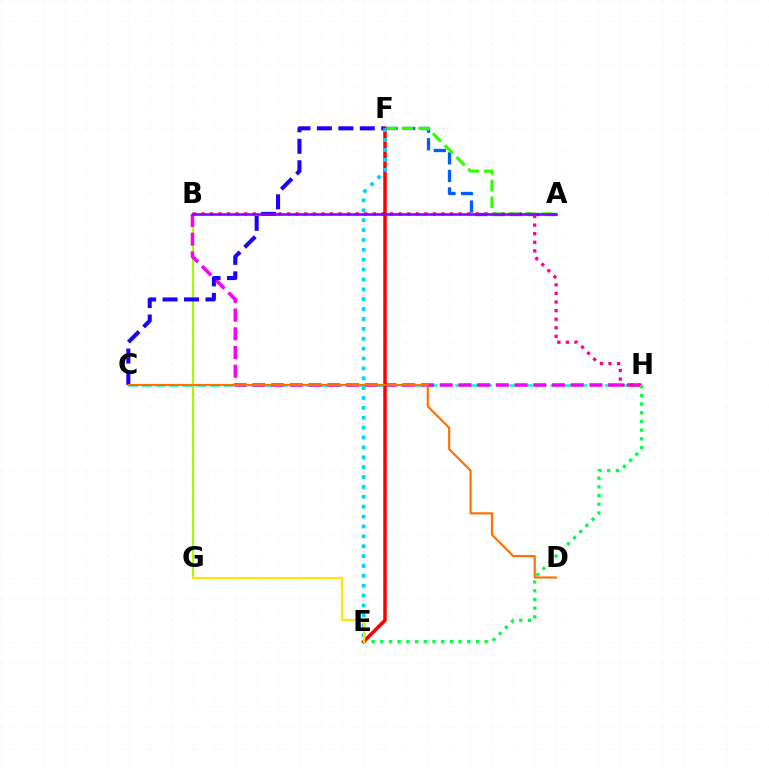{('B', 'G'): [{'color': '#a2ff00', 'line_style': 'solid', 'thickness': 1.51}], ('C', 'H'): [{'color': '#00ffbb', 'line_style': 'dashed', 'thickness': 1.85}], ('A', 'F'): [{'color': '#005dff', 'line_style': 'dashed', 'thickness': 2.38}, {'color': '#31ff00', 'line_style': 'dashed', 'thickness': 2.26}], ('B', 'H'): [{'color': '#fa00f9', 'line_style': 'dashed', 'thickness': 2.54}, {'color': '#ff0088', 'line_style': 'dotted', 'thickness': 2.33}], ('C', 'F'): [{'color': '#1900ff', 'line_style': 'dashed', 'thickness': 2.91}], ('E', 'H'): [{'color': '#00ff45', 'line_style': 'dotted', 'thickness': 2.36}], ('E', 'F'): [{'color': '#ff0000', 'line_style': 'solid', 'thickness': 2.51}, {'color': '#00d3ff', 'line_style': 'dotted', 'thickness': 2.68}], ('A', 'B'): [{'color': '#8a00ff', 'line_style': 'solid', 'thickness': 1.87}], ('C', 'D'): [{'color': '#ff7000', 'line_style': 'solid', 'thickness': 1.55}], ('E', 'G'): [{'color': '#ffe600', 'line_style': 'solid', 'thickness': 1.55}]}